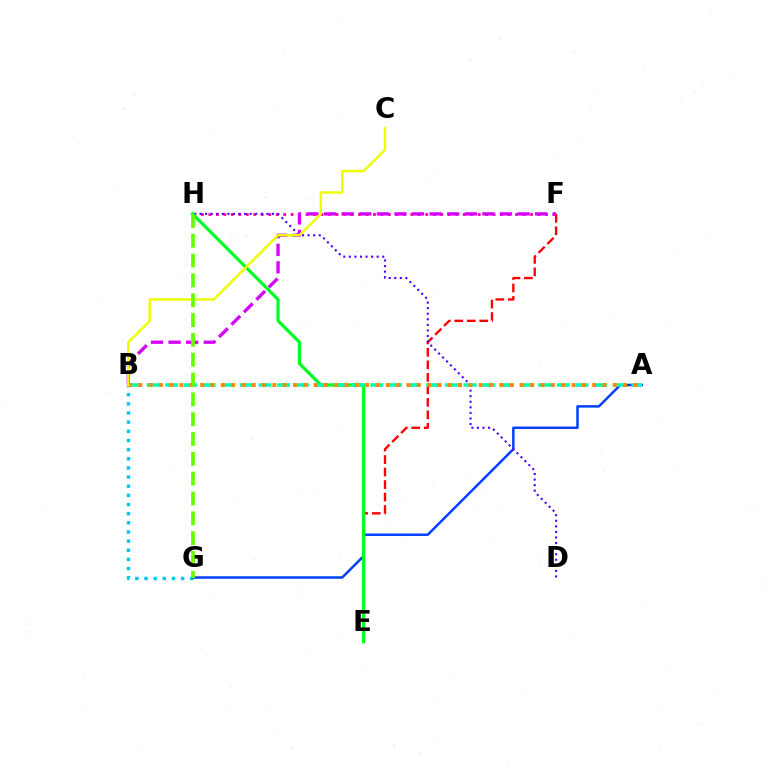{('B', 'G'): [{'color': '#00c7ff', 'line_style': 'dotted', 'thickness': 2.49}], ('E', 'F'): [{'color': '#ff0000', 'line_style': 'dashed', 'thickness': 1.7}], ('F', 'H'): [{'color': '#ff00a0', 'line_style': 'dotted', 'thickness': 2.03}], ('A', 'G'): [{'color': '#003fff', 'line_style': 'solid', 'thickness': 1.79}], ('D', 'H'): [{'color': '#4f00ff', 'line_style': 'dotted', 'thickness': 1.51}], ('E', 'H'): [{'color': '#00ff27', 'line_style': 'solid', 'thickness': 2.34}], ('A', 'B'): [{'color': '#00ffaf', 'line_style': 'dashed', 'thickness': 2.53}, {'color': '#ff8800', 'line_style': 'dotted', 'thickness': 2.8}], ('B', 'F'): [{'color': '#d600ff', 'line_style': 'dashed', 'thickness': 2.39}], ('B', 'C'): [{'color': '#eeff00', 'line_style': 'solid', 'thickness': 1.76}], ('G', 'H'): [{'color': '#66ff00', 'line_style': 'dashed', 'thickness': 2.69}]}